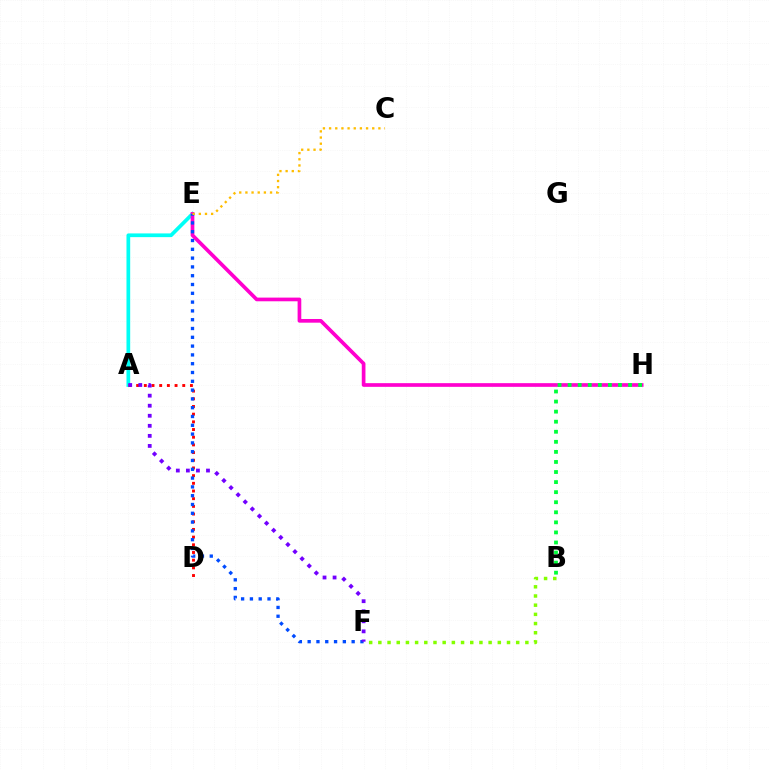{('B', 'F'): [{'color': '#84ff00', 'line_style': 'dotted', 'thickness': 2.5}], ('A', 'E'): [{'color': '#00fff6', 'line_style': 'solid', 'thickness': 2.68}], ('E', 'H'): [{'color': '#ff00cf', 'line_style': 'solid', 'thickness': 2.65}], ('A', 'D'): [{'color': '#ff0000', 'line_style': 'dotted', 'thickness': 2.09}], ('E', 'F'): [{'color': '#004bff', 'line_style': 'dotted', 'thickness': 2.39}], ('C', 'E'): [{'color': '#ffbd00', 'line_style': 'dotted', 'thickness': 1.67}], ('A', 'F'): [{'color': '#7200ff', 'line_style': 'dotted', 'thickness': 2.73}], ('B', 'H'): [{'color': '#00ff39', 'line_style': 'dotted', 'thickness': 2.73}]}